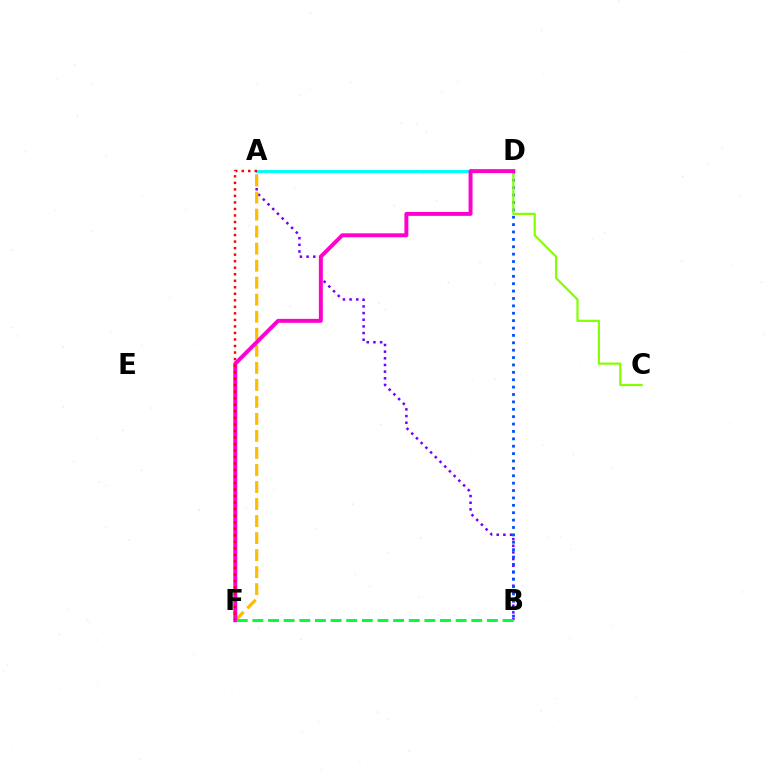{('A', 'D'): [{'color': '#00fff6', 'line_style': 'solid', 'thickness': 2.18}], ('A', 'B'): [{'color': '#7200ff', 'line_style': 'dotted', 'thickness': 1.81}], ('A', 'F'): [{'color': '#ffbd00', 'line_style': 'dashed', 'thickness': 2.31}, {'color': '#ff0000', 'line_style': 'dotted', 'thickness': 1.77}], ('B', 'D'): [{'color': '#004bff', 'line_style': 'dotted', 'thickness': 2.01}], ('C', 'D'): [{'color': '#84ff00', 'line_style': 'solid', 'thickness': 1.59}], ('D', 'F'): [{'color': '#ff00cf', 'line_style': 'solid', 'thickness': 2.85}], ('B', 'F'): [{'color': '#00ff39', 'line_style': 'dashed', 'thickness': 2.12}]}